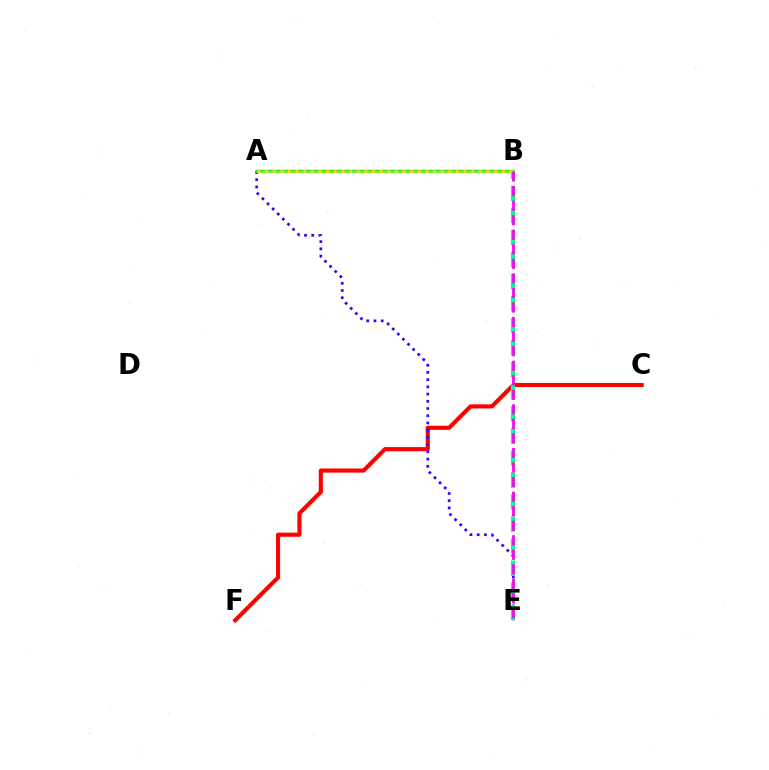{('C', 'F'): [{'color': '#ff0000', 'line_style': 'solid', 'thickness': 2.97}], ('A', 'E'): [{'color': '#3700ff', 'line_style': 'dotted', 'thickness': 1.96}], ('B', 'E'): [{'color': '#00ff86', 'line_style': 'dashed', 'thickness': 3.0}, {'color': '#ff00ed', 'line_style': 'dashed', 'thickness': 1.98}], ('A', 'B'): [{'color': '#009eff', 'line_style': 'solid', 'thickness': 1.79}, {'color': '#4fff00', 'line_style': 'solid', 'thickness': 1.83}, {'color': '#ffd500', 'line_style': 'dotted', 'thickness': 2.07}]}